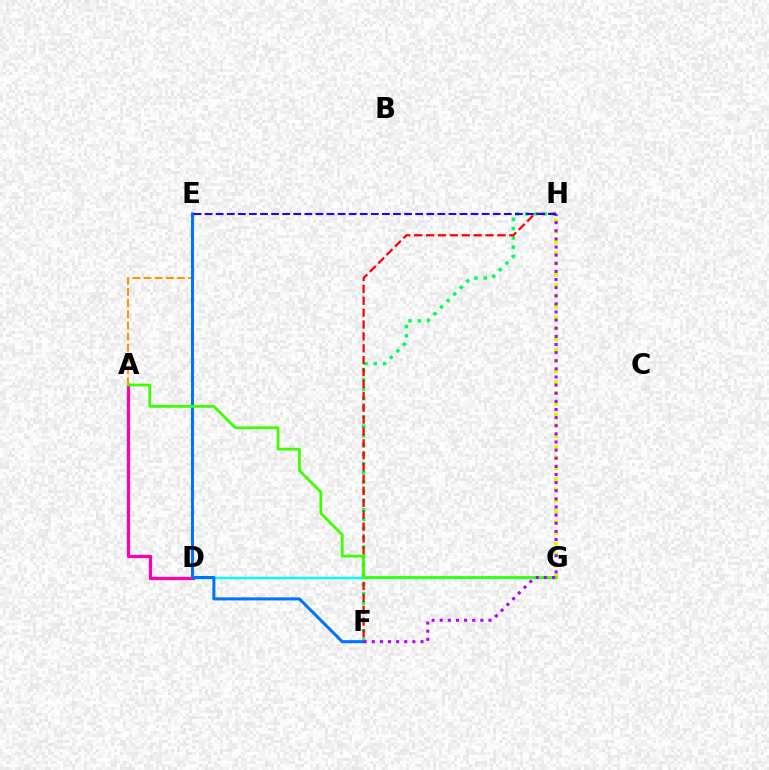{('A', 'E'): [{'color': '#ff9400', 'line_style': 'dashed', 'thickness': 1.51}], ('F', 'H'): [{'color': '#00ff5c', 'line_style': 'dotted', 'thickness': 2.52}, {'color': '#ff0000', 'line_style': 'dashed', 'thickness': 1.61}, {'color': '#b900ff', 'line_style': 'dotted', 'thickness': 2.21}], ('D', 'G'): [{'color': '#00fff6', 'line_style': 'solid', 'thickness': 1.75}], ('A', 'D'): [{'color': '#ff00ac', 'line_style': 'solid', 'thickness': 2.32}], ('G', 'H'): [{'color': '#d1ff00', 'line_style': 'dotted', 'thickness': 2.93}], ('E', 'F'): [{'color': '#0074ff', 'line_style': 'solid', 'thickness': 2.19}], ('A', 'G'): [{'color': '#3dff00', 'line_style': 'solid', 'thickness': 1.99}], ('E', 'H'): [{'color': '#2500ff', 'line_style': 'dashed', 'thickness': 1.51}]}